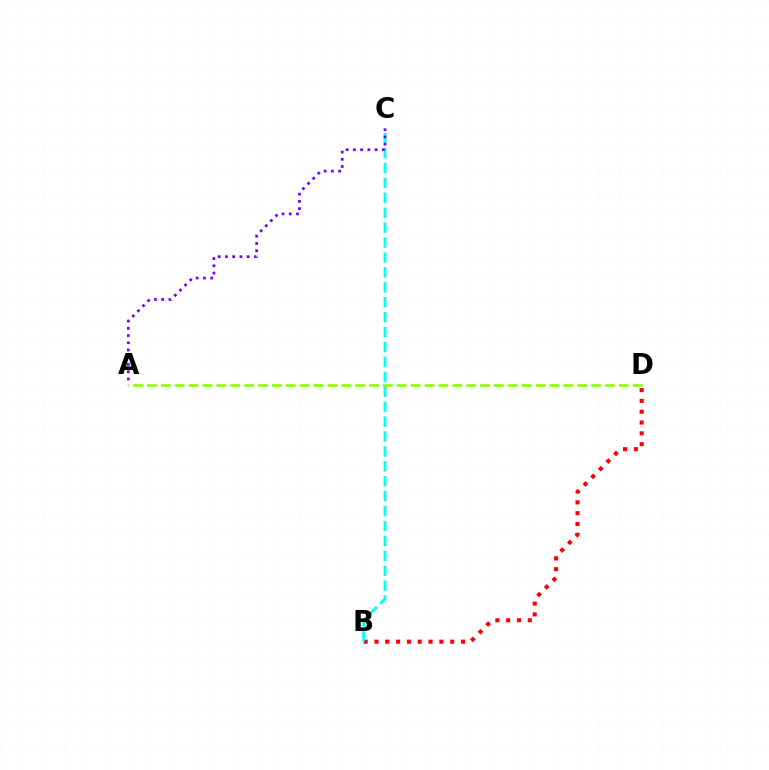{('B', 'D'): [{'color': '#ff0000', 'line_style': 'dotted', 'thickness': 2.94}], ('B', 'C'): [{'color': '#00fff6', 'line_style': 'dashed', 'thickness': 2.03}], ('A', 'C'): [{'color': '#7200ff', 'line_style': 'dotted', 'thickness': 1.97}], ('A', 'D'): [{'color': '#84ff00', 'line_style': 'dashed', 'thickness': 1.89}]}